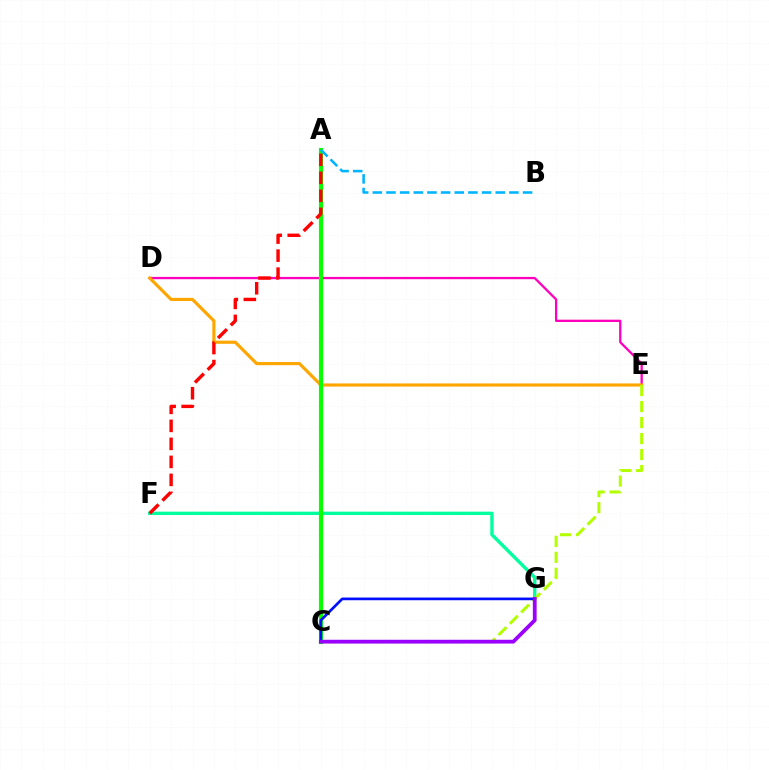{('F', 'G'): [{'color': '#00ff9d', 'line_style': 'solid', 'thickness': 2.41}], ('D', 'E'): [{'color': '#ff00bd', 'line_style': 'solid', 'thickness': 1.66}, {'color': '#ffa500', 'line_style': 'solid', 'thickness': 2.27}], ('A', 'C'): [{'color': '#08ff00', 'line_style': 'solid', 'thickness': 2.98}], ('C', 'E'): [{'color': '#b3ff00', 'line_style': 'dashed', 'thickness': 2.17}], ('C', 'G'): [{'color': '#0010ff', 'line_style': 'solid', 'thickness': 1.94}, {'color': '#9b00ff', 'line_style': 'solid', 'thickness': 2.72}], ('A', 'F'): [{'color': '#ff0000', 'line_style': 'dashed', 'thickness': 2.45}], ('A', 'B'): [{'color': '#00b5ff', 'line_style': 'dashed', 'thickness': 1.86}]}